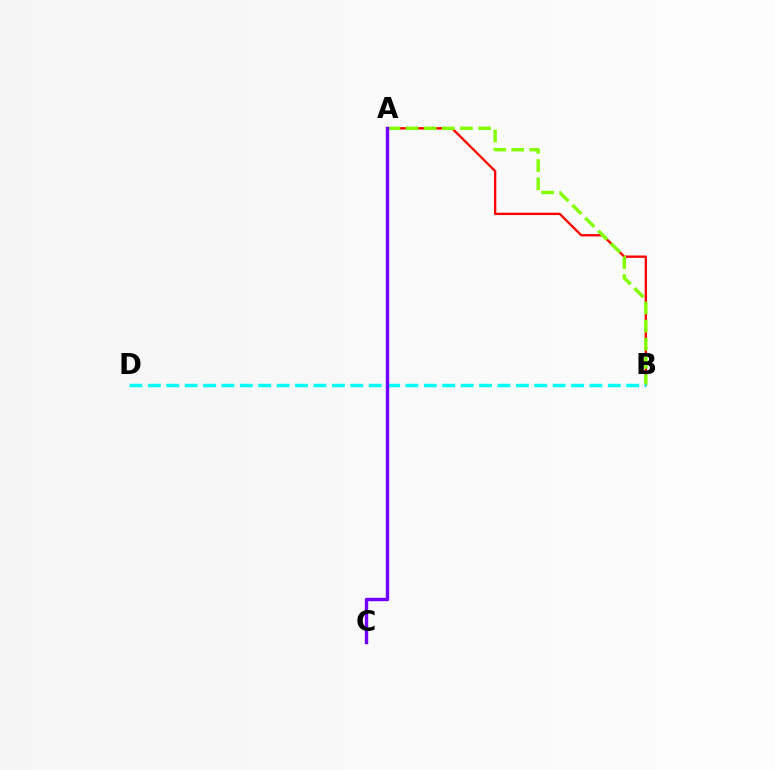{('A', 'B'): [{'color': '#ff0000', 'line_style': 'solid', 'thickness': 1.69}, {'color': '#84ff00', 'line_style': 'dashed', 'thickness': 2.47}], ('B', 'D'): [{'color': '#00fff6', 'line_style': 'dashed', 'thickness': 2.5}], ('A', 'C'): [{'color': '#7200ff', 'line_style': 'solid', 'thickness': 2.45}]}